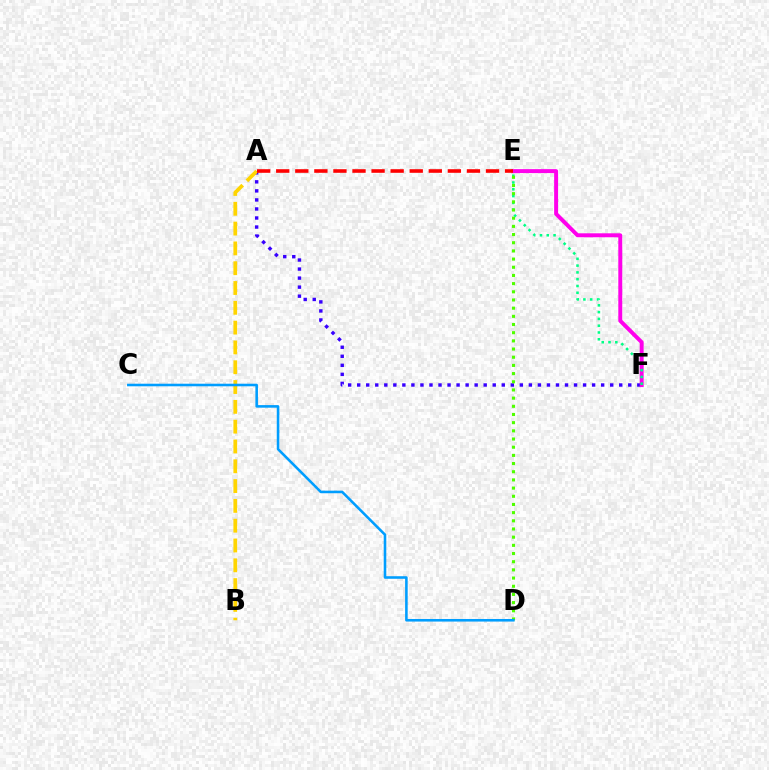{('A', 'F'): [{'color': '#3700ff', 'line_style': 'dotted', 'thickness': 2.46}], ('E', 'F'): [{'color': '#ff00ed', 'line_style': 'solid', 'thickness': 2.84}, {'color': '#00ff86', 'line_style': 'dotted', 'thickness': 1.84}], ('A', 'B'): [{'color': '#ffd500', 'line_style': 'dashed', 'thickness': 2.69}], ('D', 'E'): [{'color': '#4fff00', 'line_style': 'dotted', 'thickness': 2.22}], ('A', 'E'): [{'color': '#ff0000', 'line_style': 'dashed', 'thickness': 2.59}], ('C', 'D'): [{'color': '#009eff', 'line_style': 'solid', 'thickness': 1.86}]}